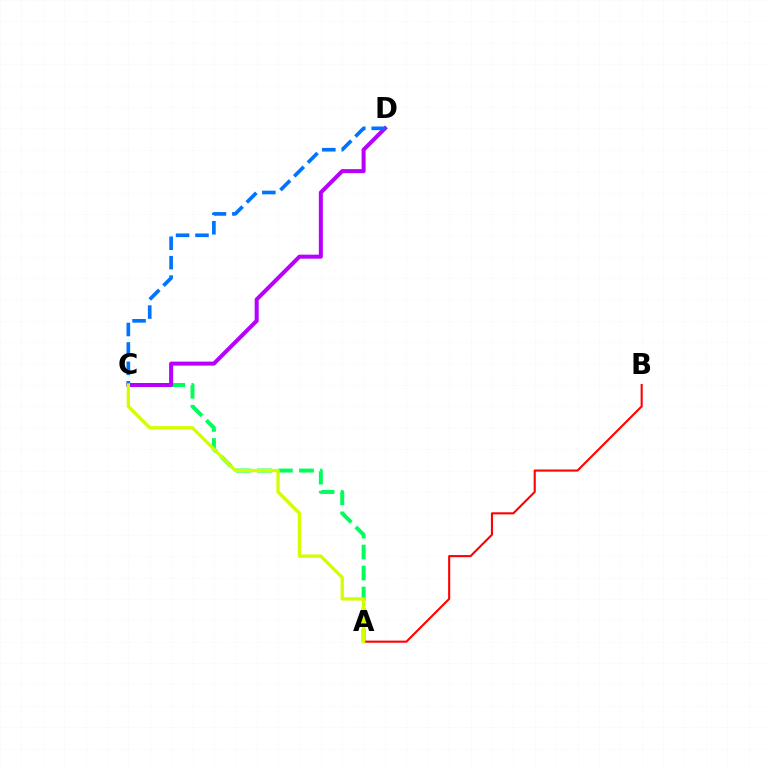{('A', 'C'): [{'color': '#00ff5c', 'line_style': 'dashed', 'thickness': 2.86}, {'color': '#d1ff00', 'line_style': 'solid', 'thickness': 2.39}], ('A', 'B'): [{'color': '#ff0000', 'line_style': 'solid', 'thickness': 1.51}], ('C', 'D'): [{'color': '#b900ff', 'line_style': 'solid', 'thickness': 2.9}, {'color': '#0074ff', 'line_style': 'dashed', 'thickness': 2.64}]}